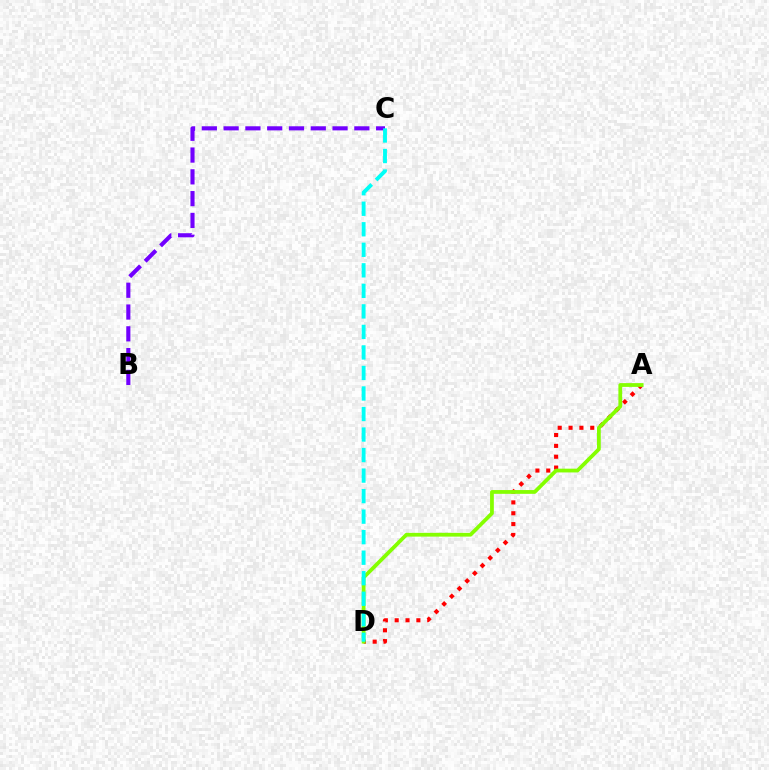{('A', 'D'): [{'color': '#ff0000', 'line_style': 'dotted', 'thickness': 2.95}, {'color': '#84ff00', 'line_style': 'solid', 'thickness': 2.71}], ('B', 'C'): [{'color': '#7200ff', 'line_style': 'dashed', 'thickness': 2.96}], ('C', 'D'): [{'color': '#00fff6', 'line_style': 'dashed', 'thickness': 2.79}]}